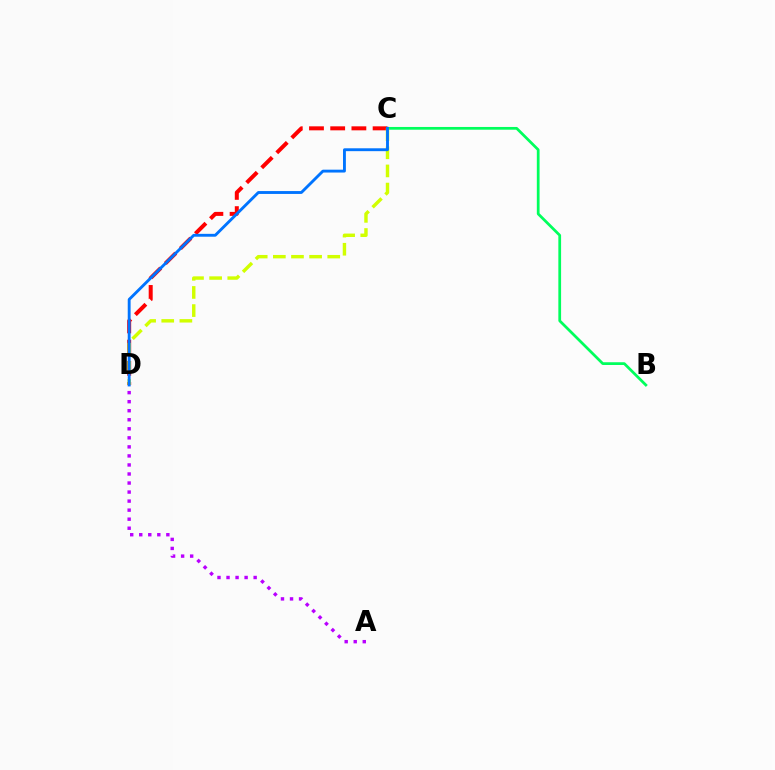{('C', 'D'): [{'color': '#ff0000', 'line_style': 'dashed', 'thickness': 2.88}, {'color': '#d1ff00', 'line_style': 'dashed', 'thickness': 2.46}, {'color': '#0074ff', 'line_style': 'solid', 'thickness': 2.06}], ('B', 'C'): [{'color': '#00ff5c', 'line_style': 'solid', 'thickness': 1.98}], ('A', 'D'): [{'color': '#b900ff', 'line_style': 'dotted', 'thickness': 2.46}]}